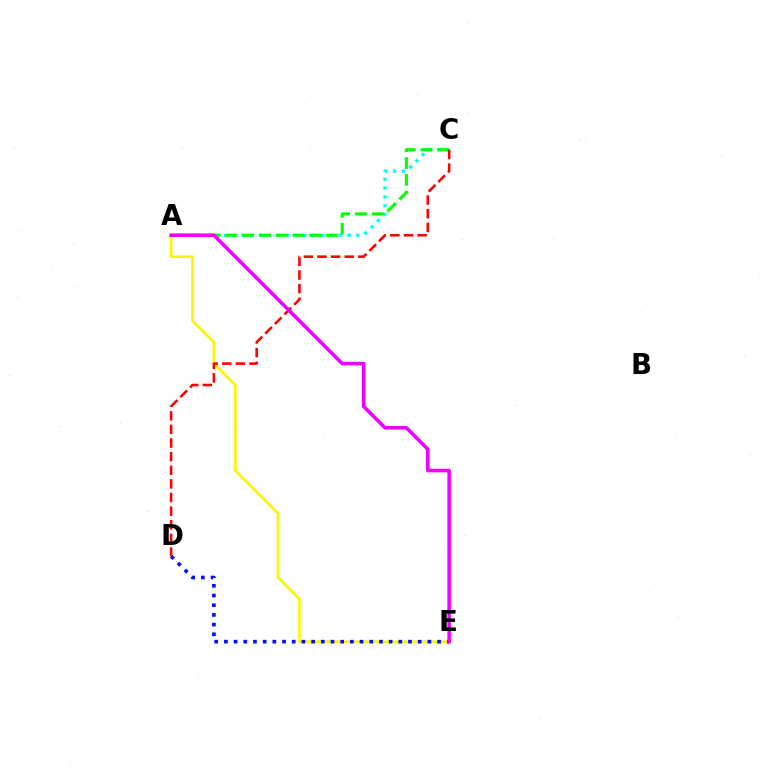{('A', 'E'): [{'color': '#fcf500', 'line_style': 'solid', 'thickness': 1.91}, {'color': '#ee00ff', 'line_style': 'solid', 'thickness': 2.55}], ('A', 'C'): [{'color': '#00fff6', 'line_style': 'dotted', 'thickness': 2.4}, {'color': '#08ff00', 'line_style': 'dashed', 'thickness': 2.28}], ('D', 'E'): [{'color': '#0010ff', 'line_style': 'dotted', 'thickness': 2.63}], ('C', 'D'): [{'color': '#ff0000', 'line_style': 'dashed', 'thickness': 1.85}]}